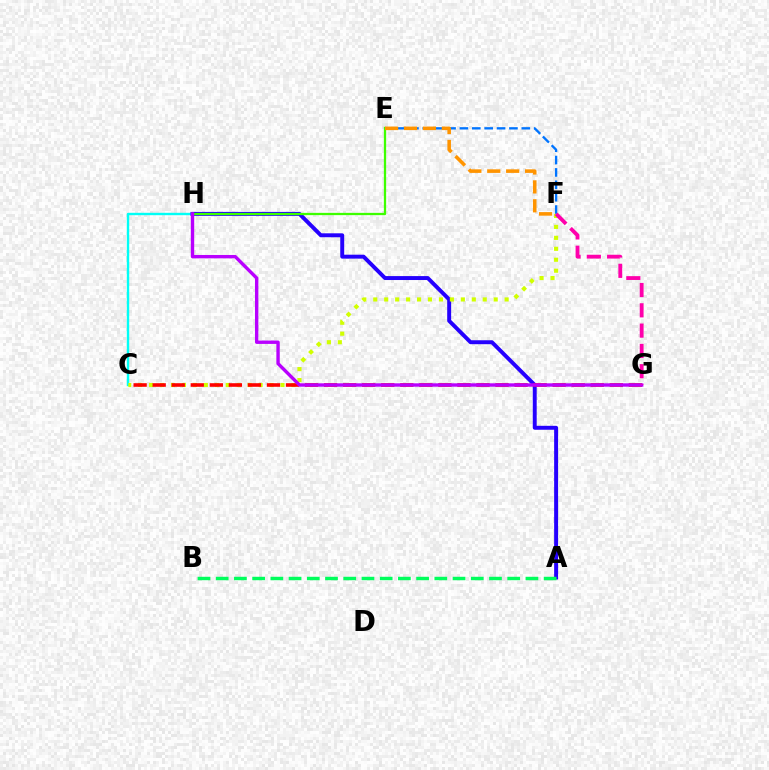{('E', 'F'): [{'color': '#0074ff', 'line_style': 'dashed', 'thickness': 1.68}, {'color': '#ff9400', 'line_style': 'dashed', 'thickness': 2.57}], ('C', 'H'): [{'color': '#00fff6', 'line_style': 'solid', 'thickness': 1.72}], ('A', 'H'): [{'color': '#2500ff', 'line_style': 'solid', 'thickness': 2.84}], ('C', 'F'): [{'color': '#d1ff00', 'line_style': 'dotted', 'thickness': 2.97}], ('E', 'H'): [{'color': '#3dff00', 'line_style': 'solid', 'thickness': 1.64}], ('C', 'G'): [{'color': '#ff0000', 'line_style': 'dashed', 'thickness': 2.59}], ('A', 'B'): [{'color': '#00ff5c', 'line_style': 'dashed', 'thickness': 2.48}], ('G', 'H'): [{'color': '#b900ff', 'line_style': 'solid', 'thickness': 2.44}], ('F', 'G'): [{'color': '#ff00ac', 'line_style': 'dashed', 'thickness': 2.76}]}